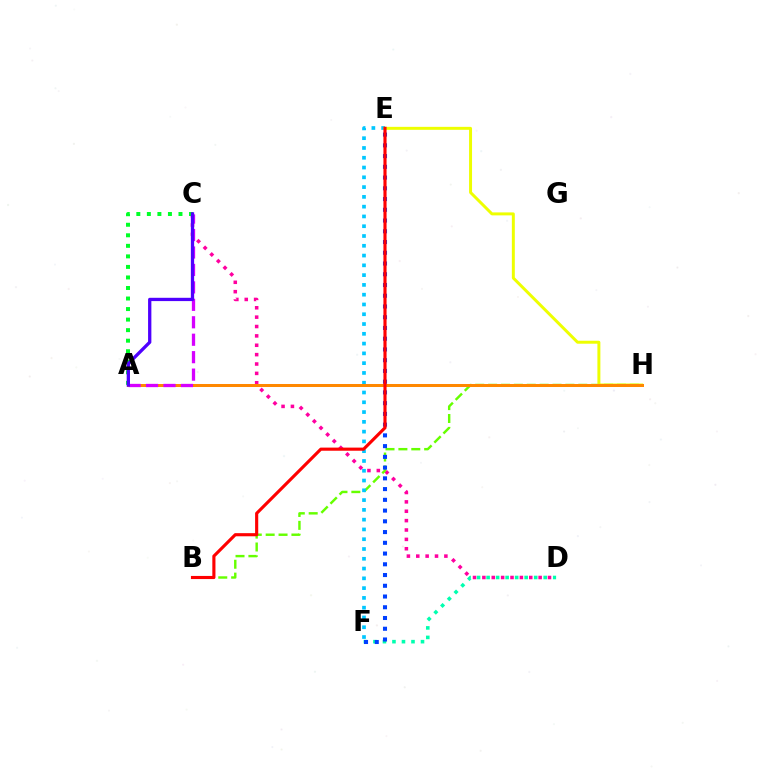{('C', 'D'): [{'color': '#ff00a0', 'line_style': 'dotted', 'thickness': 2.55}], ('B', 'H'): [{'color': '#66ff00', 'line_style': 'dashed', 'thickness': 1.75}], ('E', 'F'): [{'color': '#00c7ff', 'line_style': 'dotted', 'thickness': 2.66}, {'color': '#003fff', 'line_style': 'dotted', 'thickness': 2.92}], ('E', 'H'): [{'color': '#eeff00', 'line_style': 'solid', 'thickness': 2.14}], ('A', 'H'): [{'color': '#ff8800', 'line_style': 'solid', 'thickness': 2.17}], ('D', 'F'): [{'color': '#00ffaf', 'line_style': 'dotted', 'thickness': 2.59}], ('A', 'C'): [{'color': '#00ff27', 'line_style': 'dotted', 'thickness': 2.86}, {'color': '#d600ff', 'line_style': 'dashed', 'thickness': 2.37}, {'color': '#4f00ff', 'line_style': 'solid', 'thickness': 2.37}], ('B', 'E'): [{'color': '#ff0000', 'line_style': 'solid', 'thickness': 2.25}]}